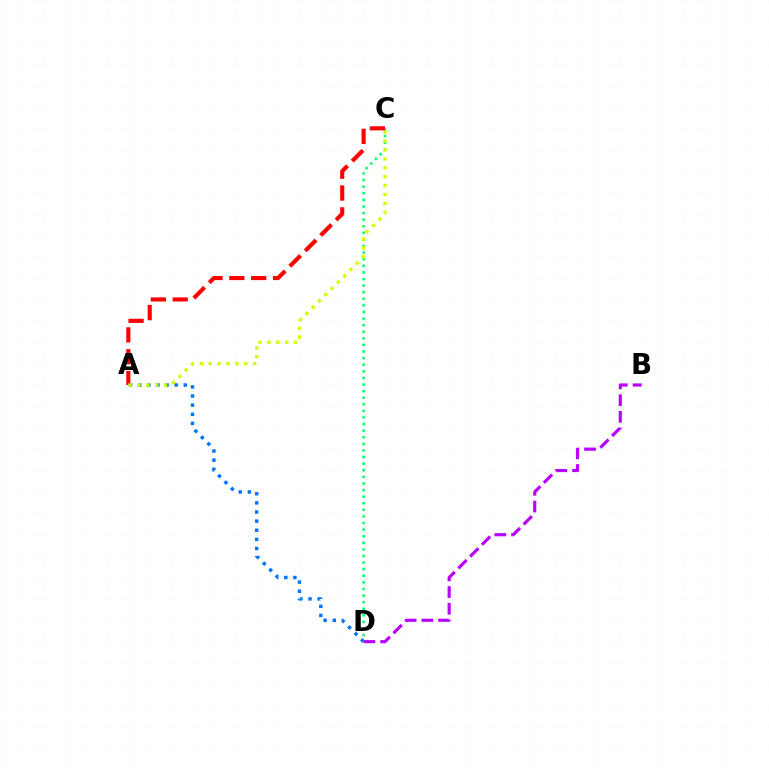{('C', 'D'): [{'color': '#00ff5c', 'line_style': 'dotted', 'thickness': 1.79}], ('B', 'D'): [{'color': '#b900ff', 'line_style': 'dashed', 'thickness': 2.27}], ('A', 'D'): [{'color': '#0074ff', 'line_style': 'dotted', 'thickness': 2.48}], ('A', 'C'): [{'color': '#ff0000', 'line_style': 'dashed', 'thickness': 2.97}, {'color': '#d1ff00', 'line_style': 'dotted', 'thickness': 2.42}]}